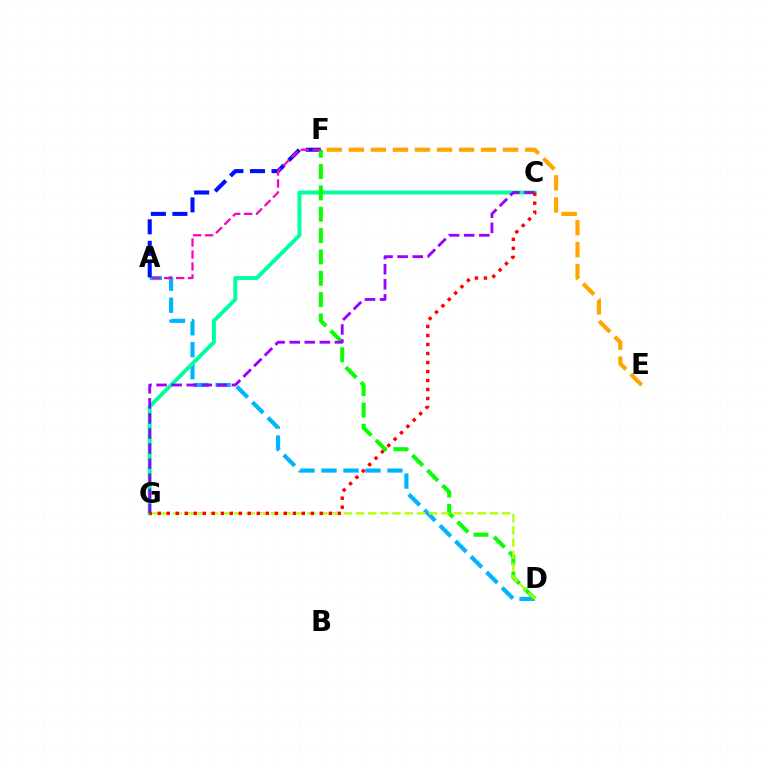{('A', 'D'): [{'color': '#00b5ff', 'line_style': 'dashed', 'thickness': 2.99}], ('A', 'F'): [{'color': '#0010ff', 'line_style': 'dashed', 'thickness': 2.93}, {'color': '#ff00bd', 'line_style': 'dashed', 'thickness': 1.62}], ('C', 'G'): [{'color': '#00ff9d', 'line_style': 'solid', 'thickness': 2.83}, {'color': '#9b00ff', 'line_style': 'dashed', 'thickness': 2.05}, {'color': '#ff0000', 'line_style': 'dotted', 'thickness': 2.45}], ('E', 'F'): [{'color': '#ffa500', 'line_style': 'dashed', 'thickness': 2.99}], ('D', 'F'): [{'color': '#08ff00', 'line_style': 'dashed', 'thickness': 2.9}], ('D', 'G'): [{'color': '#b3ff00', 'line_style': 'dashed', 'thickness': 1.65}]}